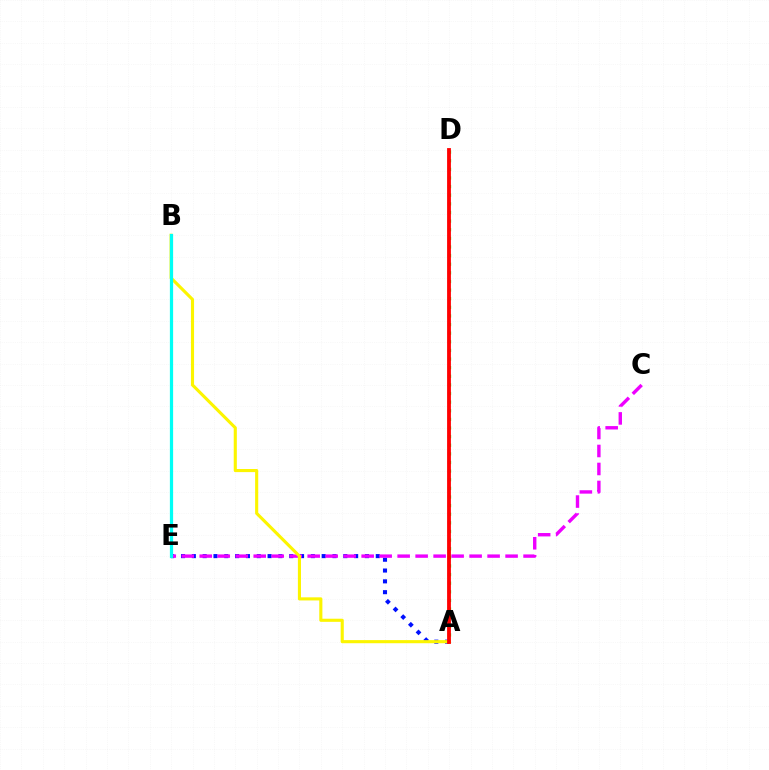{('A', 'E'): [{'color': '#0010ff', 'line_style': 'dotted', 'thickness': 2.94}], ('C', 'E'): [{'color': '#ee00ff', 'line_style': 'dashed', 'thickness': 2.44}], ('A', 'D'): [{'color': '#08ff00', 'line_style': 'dotted', 'thickness': 2.34}, {'color': '#ff0000', 'line_style': 'solid', 'thickness': 2.74}], ('A', 'B'): [{'color': '#fcf500', 'line_style': 'solid', 'thickness': 2.24}], ('B', 'E'): [{'color': '#00fff6', 'line_style': 'solid', 'thickness': 2.32}]}